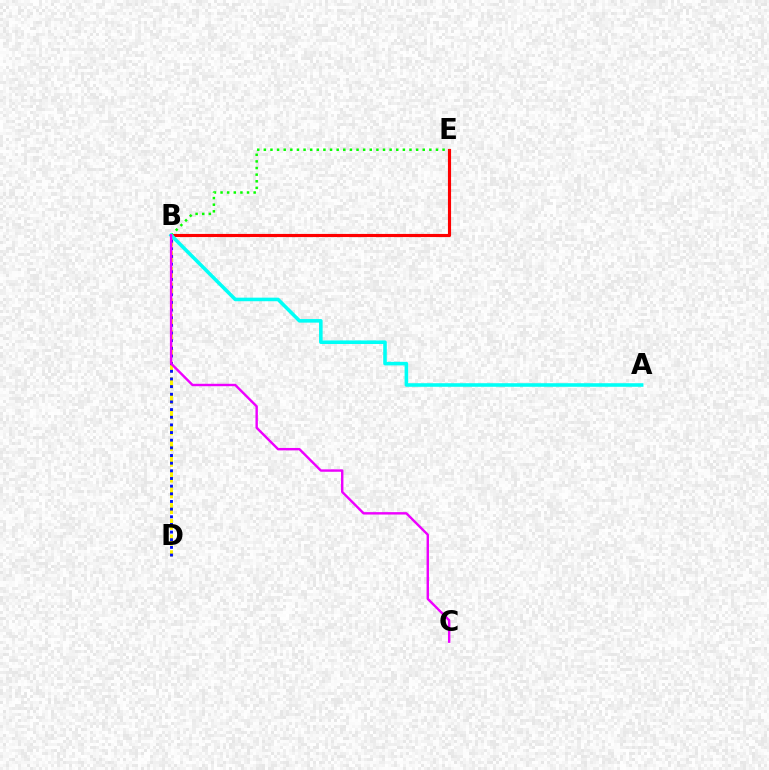{('B', 'E'): [{'color': '#ff0000', 'line_style': 'solid', 'thickness': 2.26}, {'color': '#08ff00', 'line_style': 'dotted', 'thickness': 1.8}], ('B', 'D'): [{'color': '#fcf500', 'line_style': 'dashed', 'thickness': 2.14}, {'color': '#0010ff', 'line_style': 'dotted', 'thickness': 2.08}], ('A', 'B'): [{'color': '#00fff6', 'line_style': 'solid', 'thickness': 2.57}], ('B', 'C'): [{'color': '#ee00ff', 'line_style': 'solid', 'thickness': 1.74}]}